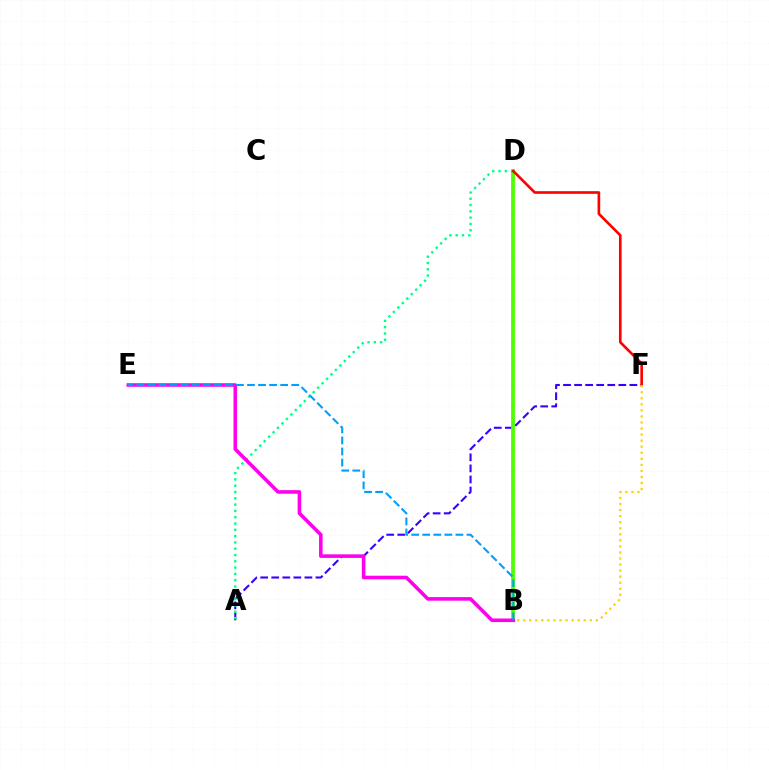{('A', 'F'): [{'color': '#3700ff', 'line_style': 'dashed', 'thickness': 1.5}], ('B', 'D'): [{'color': '#4fff00', 'line_style': 'solid', 'thickness': 2.71}], ('A', 'D'): [{'color': '#00ff86', 'line_style': 'dotted', 'thickness': 1.71}], ('D', 'F'): [{'color': '#ff0000', 'line_style': 'solid', 'thickness': 1.91}], ('B', 'E'): [{'color': '#ff00ed', 'line_style': 'solid', 'thickness': 2.57}, {'color': '#009eff', 'line_style': 'dashed', 'thickness': 1.5}], ('B', 'F'): [{'color': '#ffd500', 'line_style': 'dotted', 'thickness': 1.65}]}